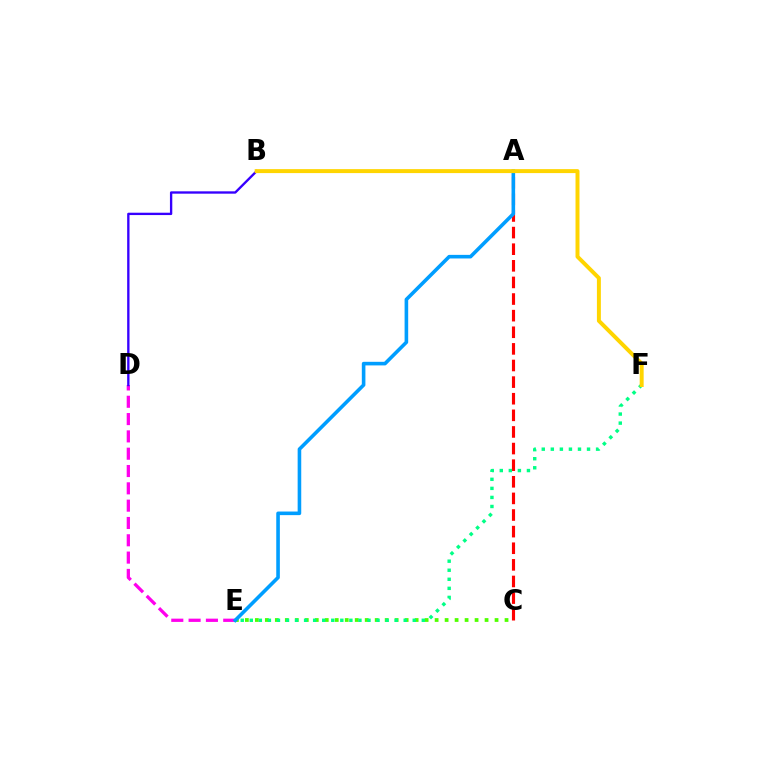{('A', 'C'): [{'color': '#ff0000', 'line_style': 'dashed', 'thickness': 2.26}], ('D', 'E'): [{'color': '#ff00ed', 'line_style': 'dashed', 'thickness': 2.35}], ('C', 'E'): [{'color': '#4fff00', 'line_style': 'dotted', 'thickness': 2.71}], ('E', 'F'): [{'color': '#00ff86', 'line_style': 'dotted', 'thickness': 2.46}], ('B', 'D'): [{'color': '#3700ff', 'line_style': 'solid', 'thickness': 1.69}], ('A', 'E'): [{'color': '#009eff', 'line_style': 'solid', 'thickness': 2.59}], ('B', 'F'): [{'color': '#ffd500', 'line_style': 'solid', 'thickness': 2.86}]}